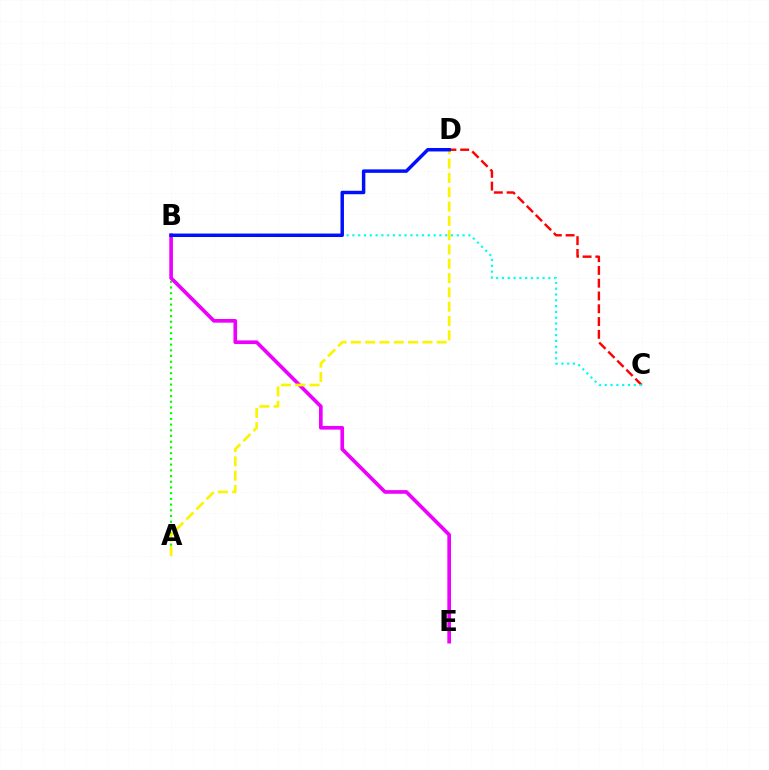{('A', 'B'): [{'color': '#08ff00', 'line_style': 'dotted', 'thickness': 1.55}], ('C', 'D'): [{'color': '#ff0000', 'line_style': 'dashed', 'thickness': 1.74}], ('B', 'C'): [{'color': '#00fff6', 'line_style': 'dotted', 'thickness': 1.58}], ('B', 'E'): [{'color': '#ee00ff', 'line_style': 'solid', 'thickness': 2.64}], ('A', 'D'): [{'color': '#fcf500', 'line_style': 'dashed', 'thickness': 1.94}], ('B', 'D'): [{'color': '#0010ff', 'line_style': 'solid', 'thickness': 2.5}]}